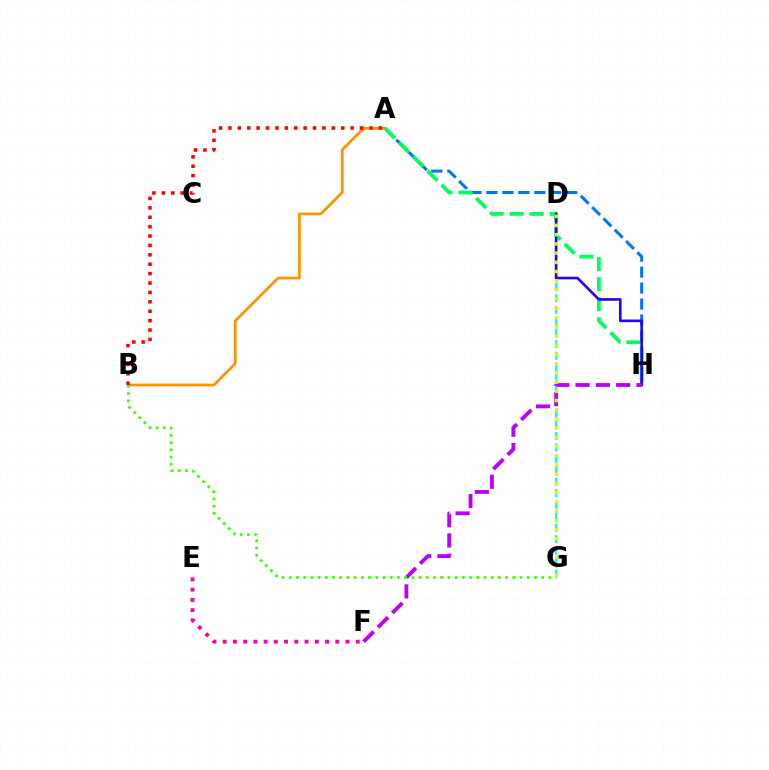{('D', 'G'): [{'color': '#00fff6', 'line_style': 'dashed', 'thickness': 1.56}, {'color': '#d1ff00', 'line_style': 'dotted', 'thickness': 2.5}], ('A', 'H'): [{'color': '#0074ff', 'line_style': 'dashed', 'thickness': 2.17}, {'color': '#00ff5c', 'line_style': 'dashed', 'thickness': 2.72}], ('A', 'B'): [{'color': '#ff9400', 'line_style': 'solid', 'thickness': 1.97}, {'color': '#ff0000', 'line_style': 'dotted', 'thickness': 2.55}], ('D', 'H'): [{'color': '#2500ff', 'line_style': 'solid', 'thickness': 1.89}], ('F', 'H'): [{'color': '#b900ff', 'line_style': 'dashed', 'thickness': 2.76}], ('B', 'G'): [{'color': '#3dff00', 'line_style': 'dotted', 'thickness': 1.96}], ('E', 'F'): [{'color': '#ff00ac', 'line_style': 'dotted', 'thickness': 2.78}]}